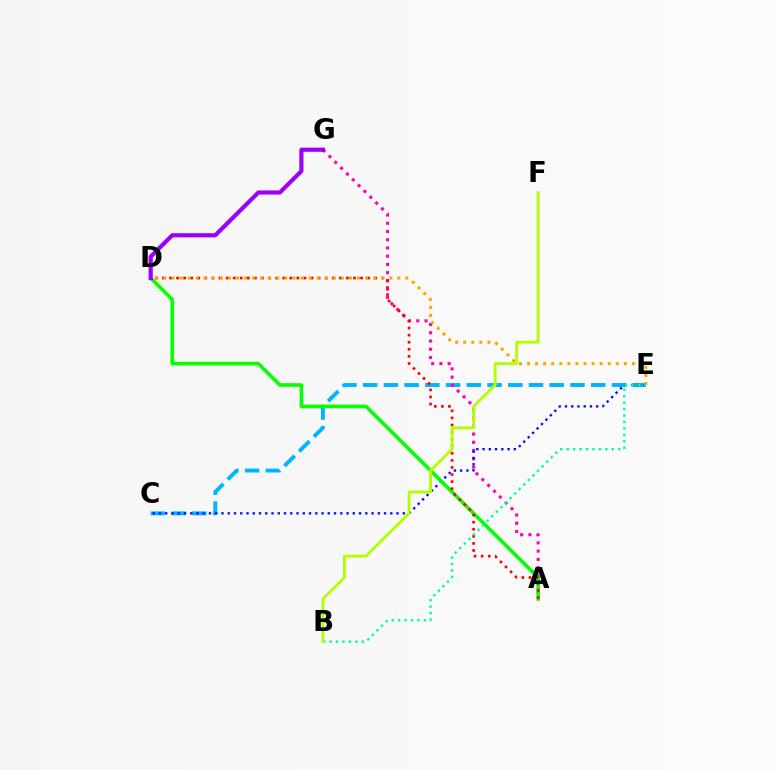{('C', 'E'): [{'color': '#00b5ff', 'line_style': 'dashed', 'thickness': 2.82}, {'color': '#0010ff', 'line_style': 'dotted', 'thickness': 1.7}], ('A', 'G'): [{'color': '#ff00bd', 'line_style': 'dotted', 'thickness': 2.24}], ('A', 'D'): [{'color': '#08ff00', 'line_style': 'solid', 'thickness': 2.6}, {'color': '#ff0000', 'line_style': 'dotted', 'thickness': 1.92}], ('D', 'E'): [{'color': '#ffa500', 'line_style': 'dotted', 'thickness': 2.19}], ('D', 'G'): [{'color': '#9b00ff', 'line_style': 'solid', 'thickness': 2.99}], ('B', 'E'): [{'color': '#00ff9d', 'line_style': 'dotted', 'thickness': 1.75}], ('B', 'F'): [{'color': '#b3ff00', 'line_style': 'solid', 'thickness': 2.04}]}